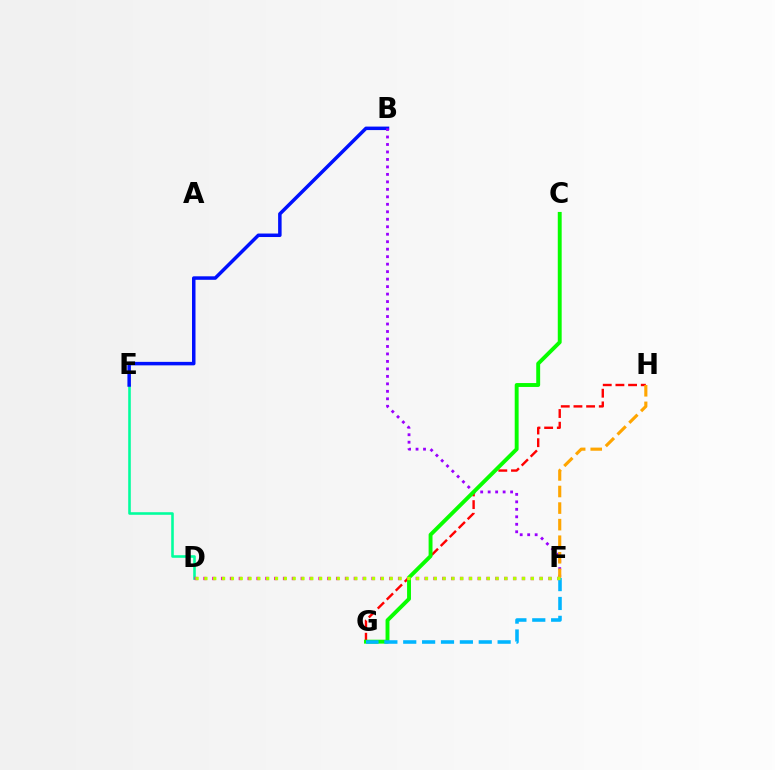{('G', 'H'): [{'color': '#ff0000', 'line_style': 'dashed', 'thickness': 1.72}], ('D', 'E'): [{'color': '#00ff9d', 'line_style': 'solid', 'thickness': 1.86}], ('B', 'E'): [{'color': '#0010ff', 'line_style': 'solid', 'thickness': 2.52}], ('D', 'F'): [{'color': '#ff00bd', 'line_style': 'dotted', 'thickness': 2.4}, {'color': '#b3ff00', 'line_style': 'dotted', 'thickness': 2.4}], ('B', 'F'): [{'color': '#9b00ff', 'line_style': 'dotted', 'thickness': 2.03}], ('F', 'H'): [{'color': '#ffa500', 'line_style': 'dashed', 'thickness': 2.25}], ('C', 'G'): [{'color': '#08ff00', 'line_style': 'solid', 'thickness': 2.81}], ('F', 'G'): [{'color': '#00b5ff', 'line_style': 'dashed', 'thickness': 2.56}]}